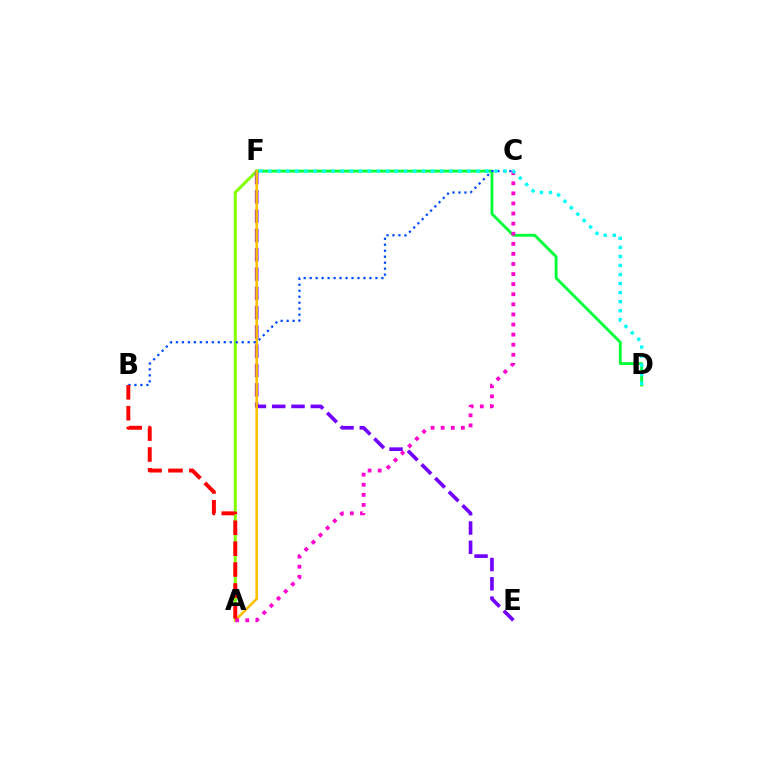{('A', 'F'): [{'color': '#84ff00', 'line_style': 'solid', 'thickness': 2.15}, {'color': '#ffbd00', 'line_style': 'solid', 'thickness': 1.83}], ('E', 'F'): [{'color': '#7200ff', 'line_style': 'dashed', 'thickness': 2.62}], ('D', 'F'): [{'color': '#00ff39', 'line_style': 'solid', 'thickness': 2.07}, {'color': '#00fff6', 'line_style': 'dotted', 'thickness': 2.46}], ('B', 'C'): [{'color': '#004bff', 'line_style': 'dotted', 'thickness': 1.62}], ('A', 'C'): [{'color': '#ff00cf', 'line_style': 'dotted', 'thickness': 2.74}], ('A', 'B'): [{'color': '#ff0000', 'line_style': 'dashed', 'thickness': 2.84}]}